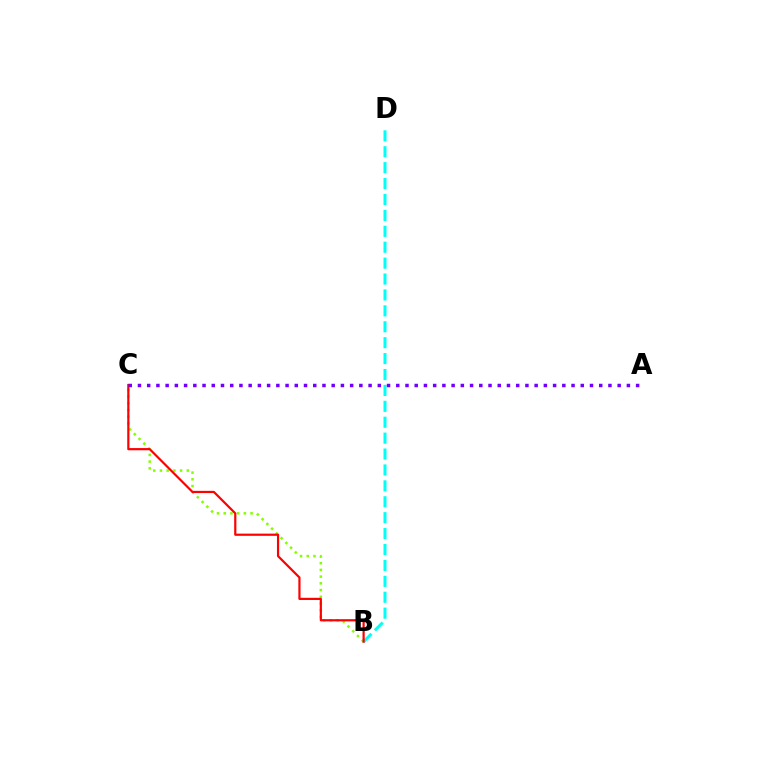{('B', 'C'): [{'color': '#84ff00', 'line_style': 'dotted', 'thickness': 1.82}, {'color': '#ff0000', 'line_style': 'solid', 'thickness': 1.58}], ('B', 'D'): [{'color': '#00fff6', 'line_style': 'dashed', 'thickness': 2.16}], ('A', 'C'): [{'color': '#7200ff', 'line_style': 'dotted', 'thickness': 2.51}]}